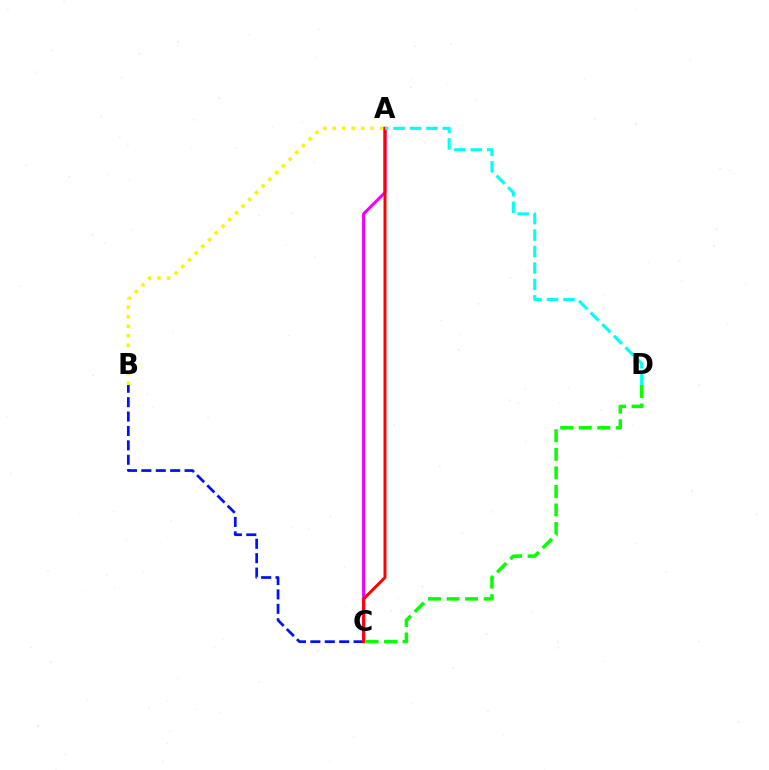{('B', 'C'): [{'color': '#0010ff', 'line_style': 'dashed', 'thickness': 1.96}], ('A', 'C'): [{'color': '#ee00ff', 'line_style': 'solid', 'thickness': 2.21}, {'color': '#ff0000', 'line_style': 'solid', 'thickness': 2.15}], ('C', 'D'): [{'color': '#08ff00', 'line_style': 'dashed', 'thickness': 2.52}], ('A', 'B'): [{'color': '#fcf500', 'line_style': 'dotted', 'thickness': 2.58}], ('A', 'D'): [{'color': '#00fff6', 'line_style': 'dashed', 'thickness': 2.23}]}